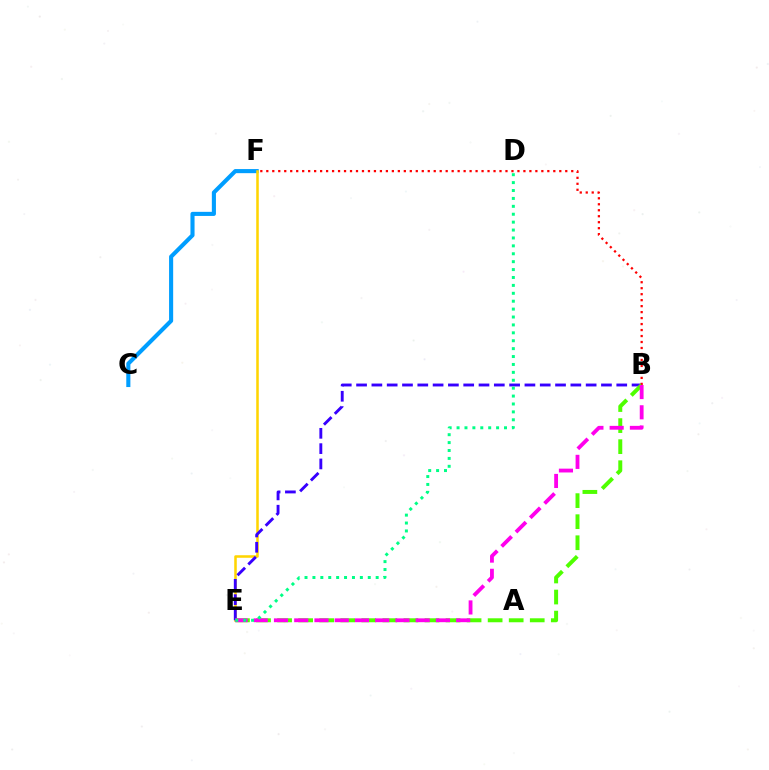{('C', 'F'): [{'color': '#009eff', 'line_style': 'solid', 'thickness': 2.95}], ('E', 'F'): [{'color': '#ffd500', 'line_style': 'solid', 'thickness': 1.83}], ('B', 'E'): [{'color': '#3700ff', 'line_style': 'dashed', 'thickness': 2.08}, {'color': '#4fff00', 'line_style': 'dashed', 'thickness': 2.86}, {'color': '#ff00ed', 'line_style': 'dashed', 'thickness': 2.75}], ('B', 'F'): [{'color': '#ff0000', 'line_style': 'dotted', 'thickness': 1.62}], ('D', 'E'): [{'color': '#00ff86', 'line_style': 'dotted', 'thickness': 2.15}]}